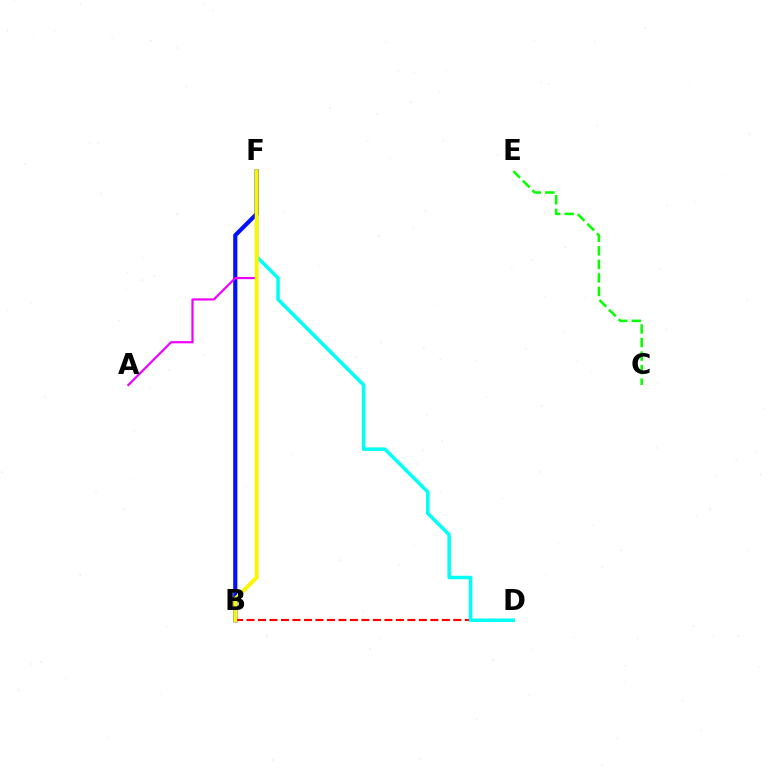{('B', 'D'): [{'color': '#ff0000', 'line_style': 'dashed', 'thickness': 1.56}], ('C', 'E'): [{'color': '#08ff00', 'line_style': 'dashed', 'thickness': 1.84}], ('D', 'F'): [{'color': '#00fff6', 'line_style': 'solid', 'thickness': 2.52}], ('B', 'F'): [{'color': '#0010ff', 'line_style': 'solid', 'thickness': 2.98}, {'color': '#fcf500', 'line_style': 'solid', 'thickness': 2.83}], ('A', 'F'): [{'color': '#ee00ff', 'line_style': 'solid', 'thickness': 1.59}]}